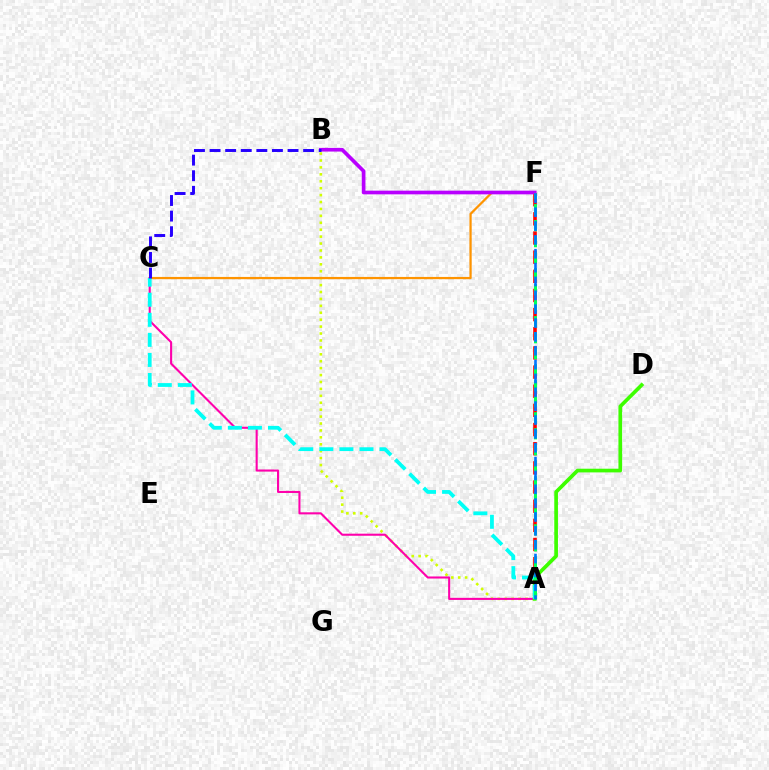{('A', 'B'): [{'color': '#d1ff00', 'line_style': 'dotted', 'thickness': 1.88}], ('A', 'F'): [{'color': '#ff0000', 'line_style': 'dashed', 'thickness': 2.6}, {'color': '#00ff5c', 'line_style': 'dashed', 'thickness': 2.18}, {'color': '#0074ff', 'line_style': 'dashed', 'thickness': 1.88}], ('C', 'F'): [{'color': '#ff9400', 'line_style': 'solid', 'thickness': 1.62}], ('A', 'C'): [{'color': '#ff00ac', 'line_style': 'solid', 'thickness': 1.5}, {'color': '#00fff6', 'line_style': 'dashed', 'thickness': 2.73}], ('A', 'D'): [{'color': '#3dff00', 'line_style': 'solid', 'thickness': 2.65}], ('B', 'F'): [{'color': '#b900ff', 'line_style': 'solid', 'thickness': 2.65}], ('B', 'C'): [{'color': '#2500ff', 'line_style': 'dashed', 'thickness': 2.12}]}